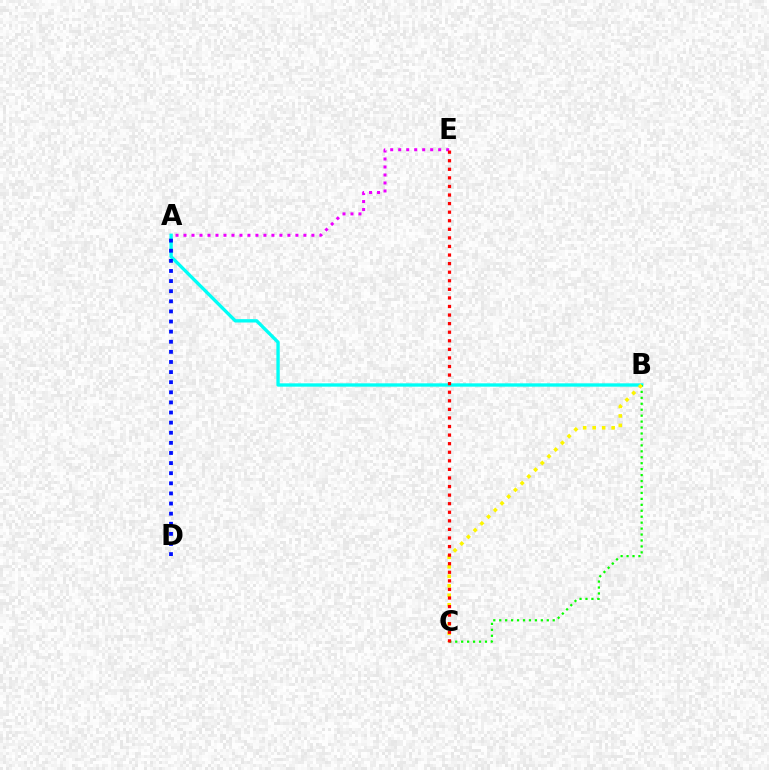{('A', 'B'): [{'color': '#00fff6', 'line_style': 'solid', 'thickness': 2.4}], ('A', 'D'): [{'color': '#0010ff', 'line_style': 'dotted', 'thickness': 2.75}], ('A', 'E'): [{'color': '#ee00ff', 'line_style': 'dotted', 'thickness': 2.17}], ('B', 'C'): [{'color': '#08ff00', 'line_style': 'dotted', 'thickness': 1.62}, {'color': '#fcf500', 'line_style': 'dotted', 'thickness': 2.58}], ('C', 'E'): [{'color': '#ff0000', 'line_style': 'dotted', 'thickness': 2.33}]}